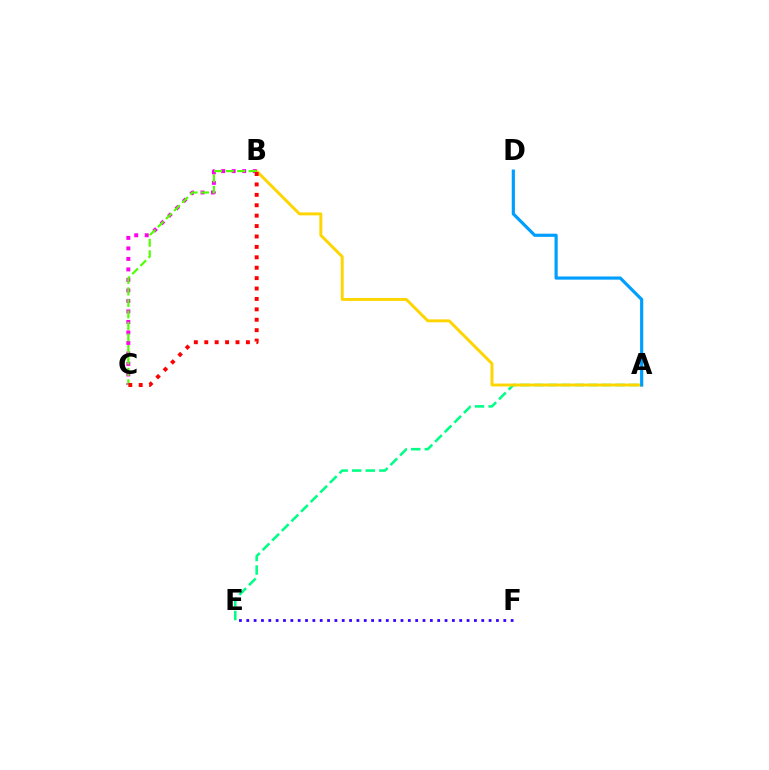{('A', 'E'): [{'color': '#00ff86', 'line_style': 'dashed', 'thickness': 1.85}], ('A', 'B'): [{'color': '#ffd500', 'line_style': 'solid', 'thickness': 2.11}], ('E', 'F'): [{'color': '#3700ff', 'line_style': 'dotted', 'thickness': 2.0}], ('B', 'C'): [{'color': '#ff00ed', 'line_style': 'dotted', 'thickness': 2.85}, {'color': '#4fff00', 'line_style': 'dashed', 'thickness': 1.56}, {'color': '#ff0000', 'line_style': 'dotted', 'thickness': 2.83}], ('A', 'D'): [{'color': '#009eff', 'line_style': 'solid', 'thickness': 2.28}]}